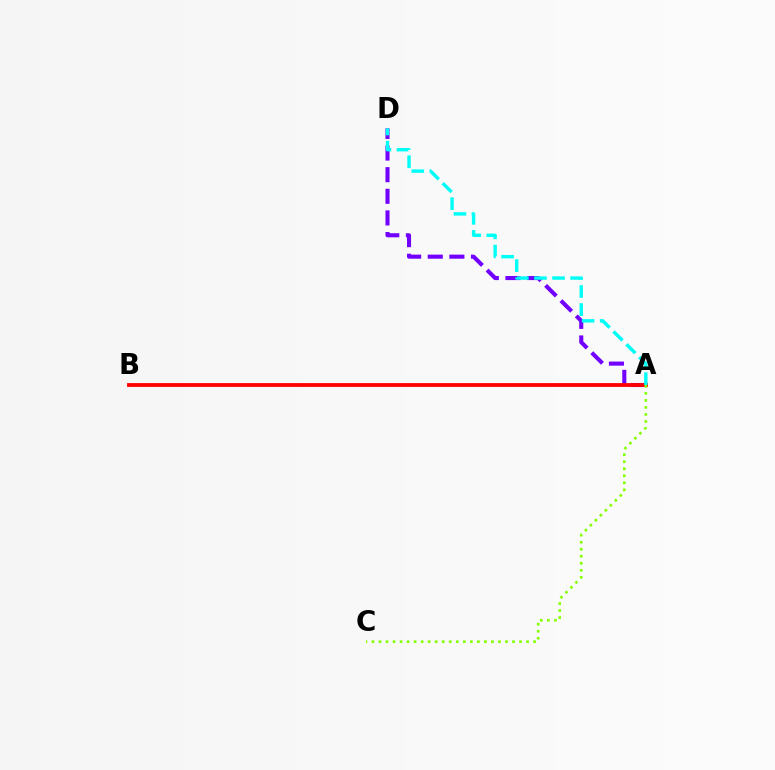{('A', 'D'): [{'color': '#7200ff', 'line_style': 'dashed', 'thickness': 2.94}, {'color': '#00fff6', 'line_style': 'dashed', 'thickness': 2.46}], ('A', 'B'): [{'color': '#ff0000', 'line_style': 'solid', 'thickness': 2.75}], ('A', 'C'): [{'color': '#84ff00', 'line_style': 'dotted', 'thickness': 1.91}]}